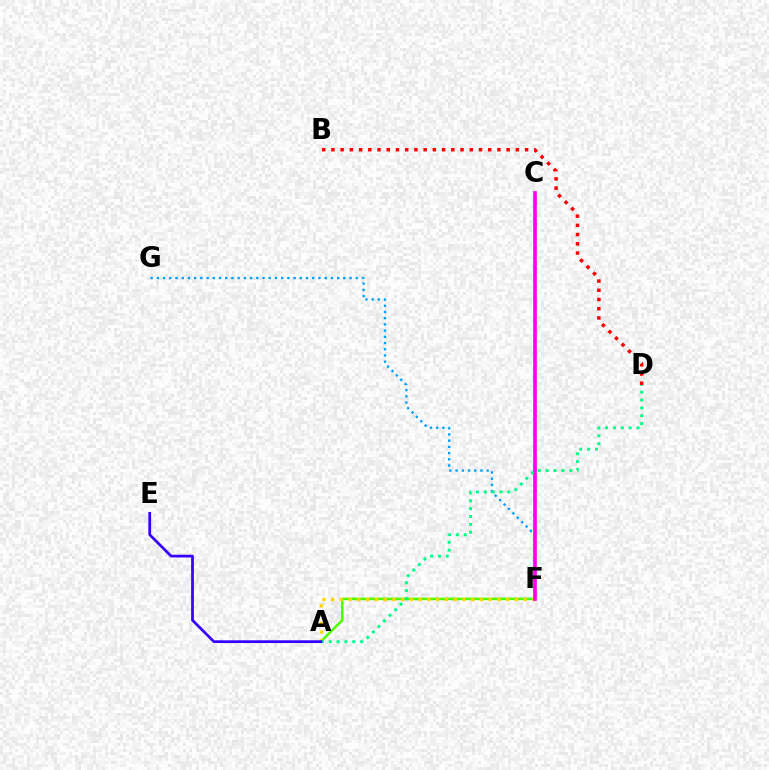{('F', 'G'): [{'color': '#009eff', 'line_style': 'dotted', 'thickness': 1.69}], ('A', 'F'): [{'color': '#4fff00', 'line_style': 'solid', 'thickness': 1.82}, {'color': '#ffd500', 'line_style': 'dotted', 'thickness': 2.38}], ('B', 'D'): [{'color': '#ff0000', 'line_style': 'dotted', 'thickness': 2.51}], ('C', 'F'): [{'color': '#ff00ed', 'line_style': 'solid', 'thickness': 2.64}], ('A', 'D'): [{'color': '#00ff86', 'line_style': 'dotted', 'thickness': 2.14}], ('A', 'E'): [{'color': '#3700ff', 'line_style': 'solid', 'thickness': 1.98}]}